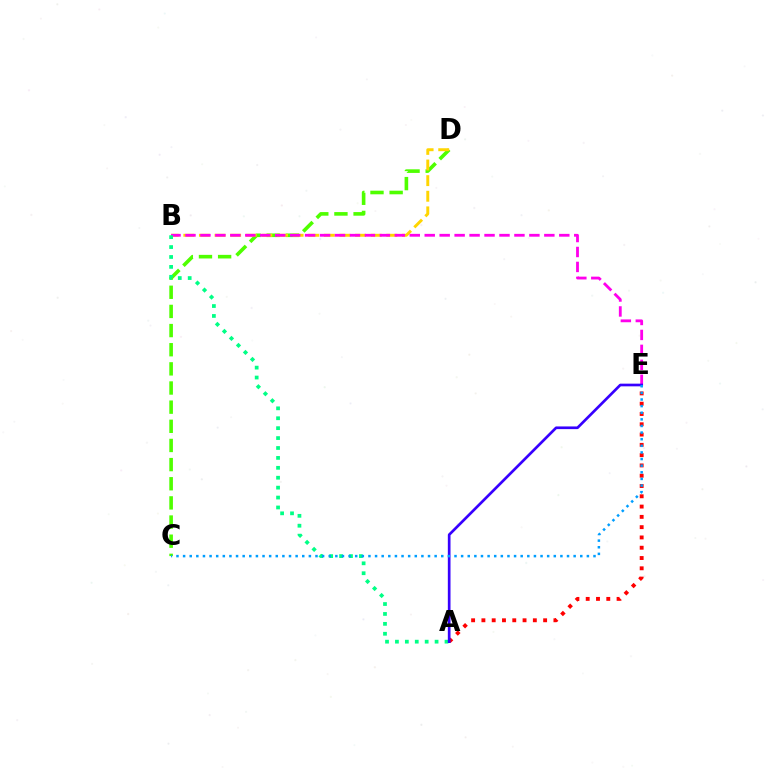{('C', 'D'): [{'color': '#4fff00', 'line_style': 'dashed', 'thickness': 2.6}], ('A', 'E'): [{'color': '#ff0000', 'line_style': 'dotted', 'thickness': 2.8}, {'color': '#3700ff', 'line_style': 'solid', 'thickness': 1.93}], ('B', 'D'): [{'color': '#ffd500', 'line_style': 'dashed', 'thickness': 2.12}], ('B', 'E'): [{'color': '#ff00ed', 'line_style': 'dashed', 'thickness': 2.03}], ('A', 'B'): [{'color': '#00ff86', 'line_style': 'dotted', 'thickness': 2.69}], ('C', 'E'): [{'color': '#009eff', 'line_style': 'dotted', 'thickness': 1.8}]}